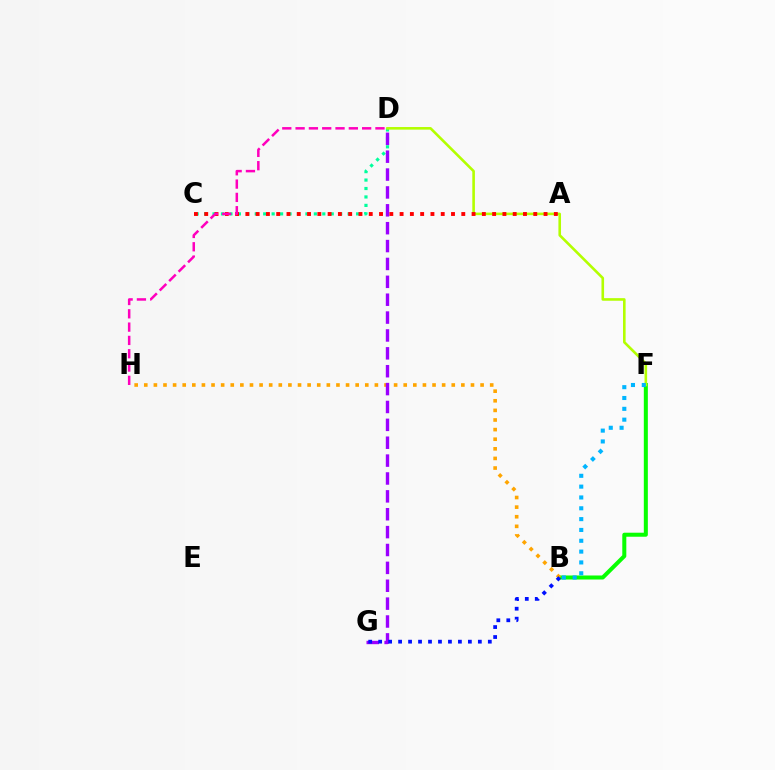{('C', 'D'): [{'color': '#00ff9d', 'line_style': 'dotted', 'thickness': 2.29}], ('B', 'F'): [{'color': '#08ff00', 'line_style': 'solid', 'thickness': 2.9}, {'color': '#00b5ff', 'line_style': 'dotted', 'thickness': 2.94}], ('D', 'F'): [{'color': '#b3ff00', 'line_style': 'solid', 'thickness': 1.87}], ('A', 'C'): [{'color': '#ff0000', 'line_style': 'dotted', 'thickness': 2.79}], ('B', 'H'): [{'color': '#ffa500', 'line_style': 'dotted', 'thickness': 2.61}], ('D', 'G'): [{'color': '#9b00ff', 'line_style': 'dashed', 'thickness': 2.43}], ('B', 'G'): [{'color': '#0010ff', 'line_style': 'dotted', 'thickness': 2.71}], ('D', 'H'): [{'color': '#ff00bd', 'line_style': 'dashed', 'thickness': 1.81}]}